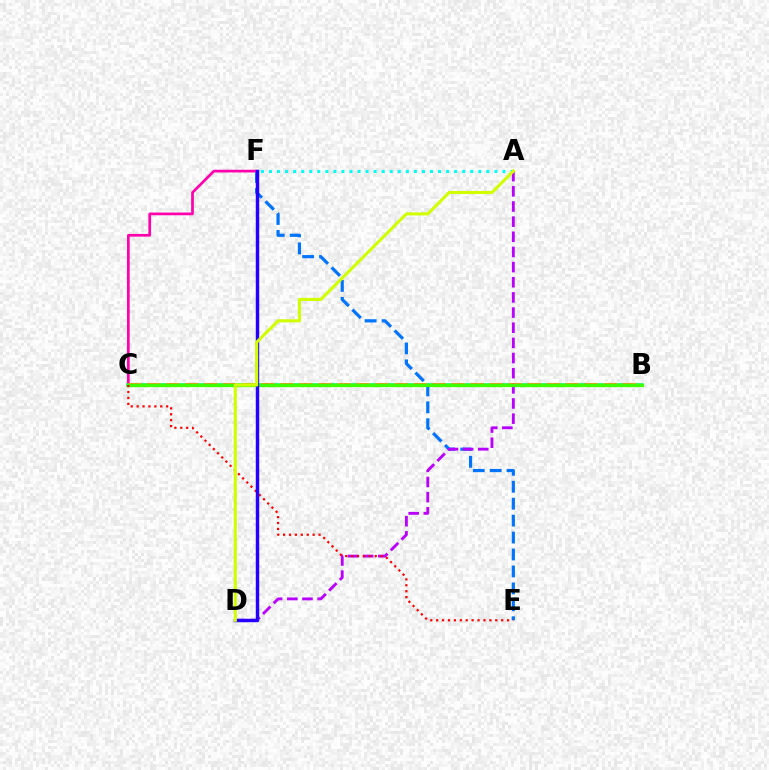{('E', 'F'): [{'color': '#0074ff', 'line_style': 'dashed', 'thickness': 2.3}], ('C', 'F'): [{'color': '#ff00ac', 'line_style': 'solid', 'thickness': 1.96}], ('B', 'C'): [{'color': '#00ff5c', 'line_style': 'solid', 'thickness': 2.56}, {'color': '#ff9400', 'line_style': 'dashed', 'thickness': 2.58}, {'color': '#3dff00', 'line_style': 'solid', 'thickness': 2.34}], ('A', 'D'): [{'color': '#b900ff', 'line_style': 'dashed', 'thickness': 2.06}, {'color': '#d1ff00', 'line_style': 'solid', 'thickness': 2.24}], ('A', 'F'): [{'color': '#00fff6', 'line_style': 'dotted', 'thickness': 2.19}], ('C', 'E'): [{'color': '#ff0000', 'line_style': 'dotted', 'thickness': 1.61}], ('D', 'F'): [{'color': '#2500ff', 'line_style': 'solid', 'thickness': 2.47}]}